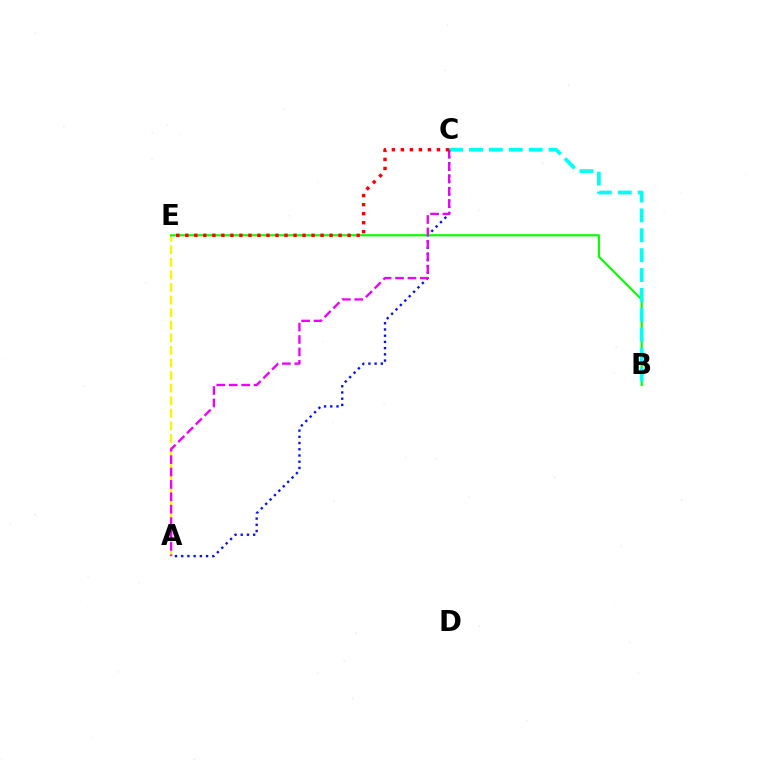{('A', 'E'): [{'color': '#fcf500', 'line_style': 'dashed', 'thickness': 1.71}], ('A', 'C'): [{'color': '#0010ff', 'line_style': 'dotted', 'thickness': 1.69}, {'color': '#ee00ff', 'line_style': 'dashed', 'thickness': 1.69}], ('B', 'E'): [{'color': '#08ff00', 'line_style': 'solid', 'thickness': 1.56}], ('B', 'C'): [{'color': '#00fff6', 'line_style': 'dashed', 'thickness': 2.7}], ('C', 'E'): [{'color': '#ff0000', 'line_style': 'dotted', 'thickness': 2.45}]}